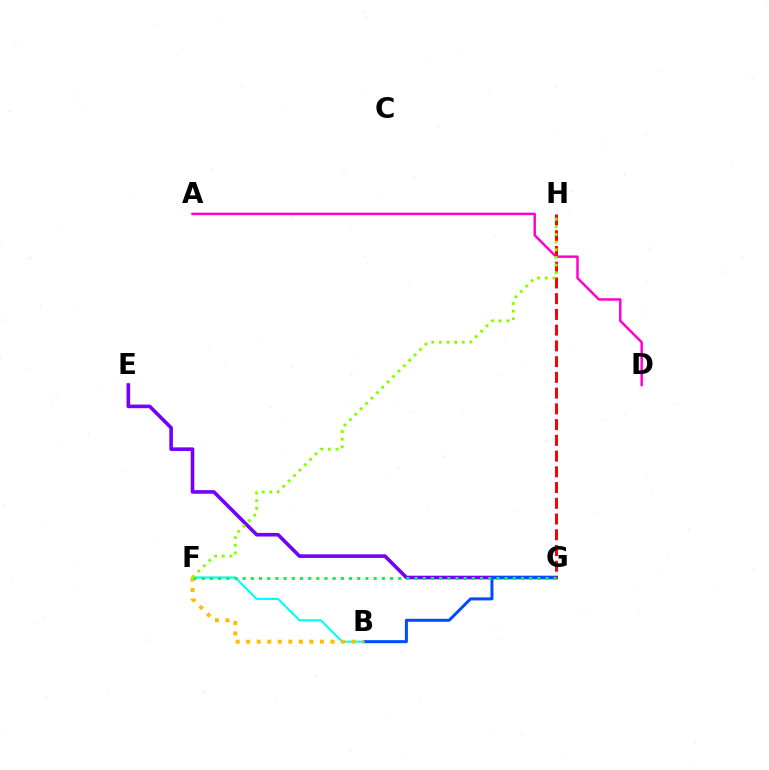{('E', 'G'): [{'color': '#7200ff', 'line_style': 'solid', 'thickness': 2.6}], ('B', 'G'): [{'color': '#004bff', 'line_style': 'solid', 'thickness': 2.16}], ('B', 'F'): [{'color': '#00fff6', 'line_style': 'solid', 'thickness': 1.51}, {'color': '#ffbd00', 'line_style': 'dotted', 'thickness': 2.86}], ('A', 'D'): [{'color': '#ff00cf', 'line_style': 'solid', 'thickness': 1.78}], ('G', 'H'): [{'color': '#ff0000', 'line_style': 'dashed', 'thickness': 2.14}], ('F', 'G'): [{'color': '#00ff39', 'line_style': 'dotted', 'thickness': 2.22}], ('F', 'H'): [{'color': '#84ff00', 'line_style': 'dotted', 'thickness': 2.07}]}